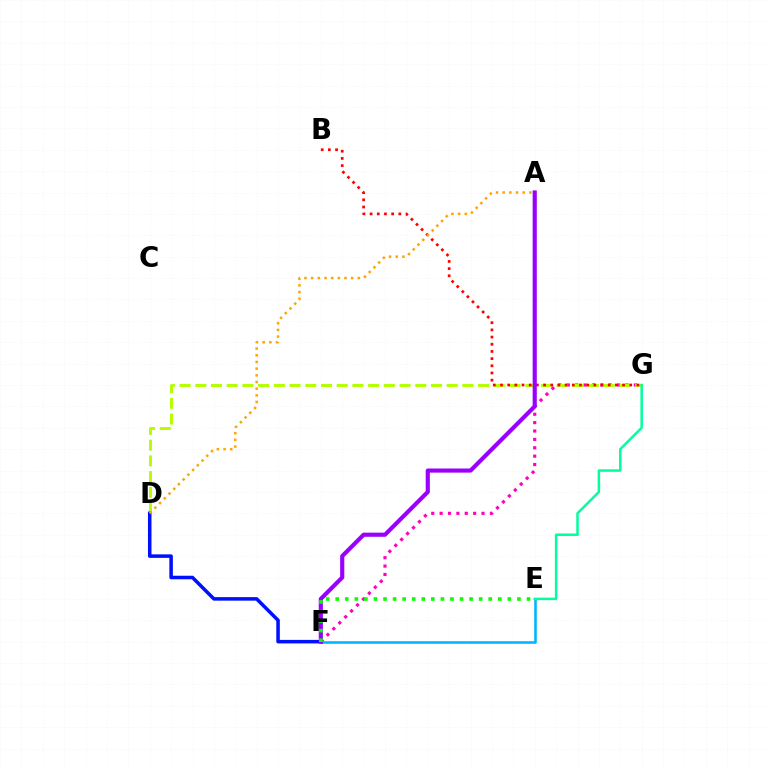{('F', 'G'): [{'color': '#ff00bd', 'line_style': 'dotted', 'thickness': 2.28}], ('E', 'F'): [{'color': '#00b5ff', 'line_style': 'solid', 'thickness': 1.86}, {'color': '#08ff00', 'line_style': 'dotted', 'thickness': 2.6}], ('D', 'G'): [{'color': '#b3ff00', 'line_style': 'dashed', 'thickness': 2.13}], ('E', 'G'): [{'color': '#00ff9d', 'line_style': 'solid', 'thickness': 1.8}], ('B', 'G'): [{'color': '#ff0000', 'line_style': 'dotted', 'thickness': 1.95}], ('D', 'F'): [{'color': '#0010ff', 'line_style': 'solid', 'thickness': 2.54}], ('A', 'F'): [{'color': '#9b00ff', 'line_style': 'solid', 'thickness': 2.99}], ('A', 'D'): [{'color': '#ffa500', 'line_style': 'dotted', 'thickness': 1.81}]}